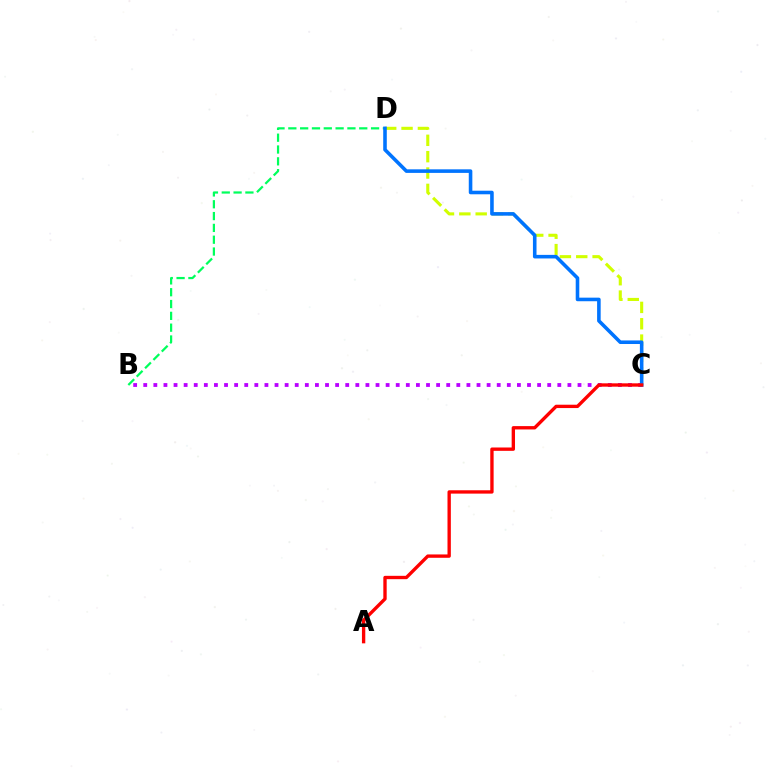{('B', 'C'): [{'color': '#b900ff', 'line_style': 'dotted', 'thickness': 2.74}], ('B', 'D'): [{'color': '#00ff5c', 'line_style': 'dashed', 'thickness': 1.61}], ('C', 'D'): [{'color': '#d1ff00', 'line_style': 'dashed', 'thickness': 2.22}, {'color': '#0074ff', 'line_style': 'solid', 'thickness': 2.58}], ('A', 'C'): [{'color': '#ff0000', 'line_style': 'solid', 'thickness': 2.41}]}